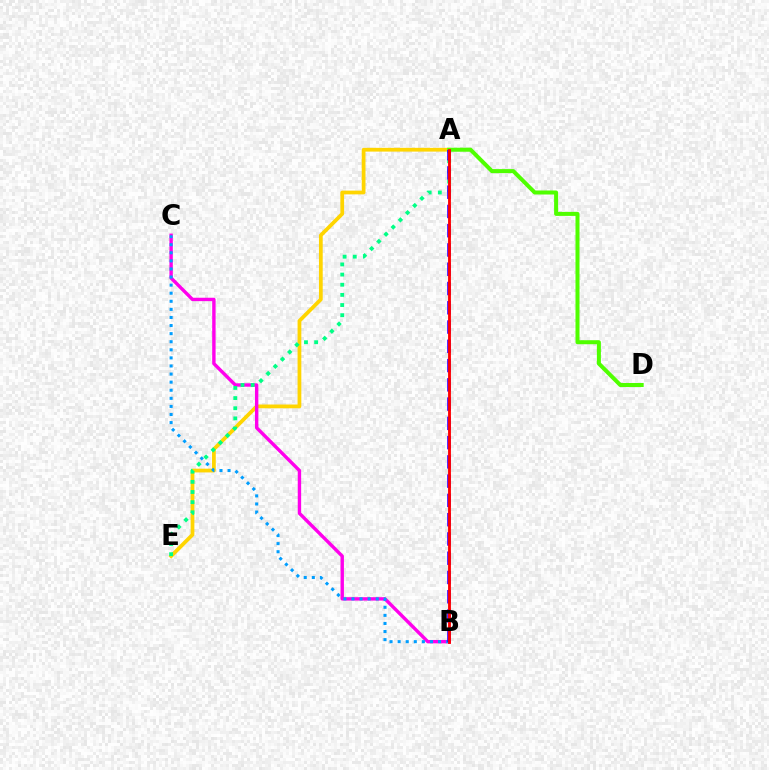{('A', 'E'): [{'color': '#ffd500', 'line_style': 'solid', 'thickness': 2.7}, {'color': '#00ff86', 'line_style': 'dotted', 'thickness': 2.76}], ('A', 'D'): [{'color': '#4fff00', 'line_style': 'solid', 'thickness': 2.89}], ('B', 'C'): [{'color': '#ff00ed', 'line_style': 'solid', 'thickness': 2.45}, {'color': '#009eff', 'line_style': 'dotted', 'thickness': 2.2}], ('A', 'B'): [{'color': '#3700ff', 'line_style': 'dashed', 'thickness': 2.62}, {'color': '#ff0000', 'line_style': 'solid', 'thickness': 2.05}]}